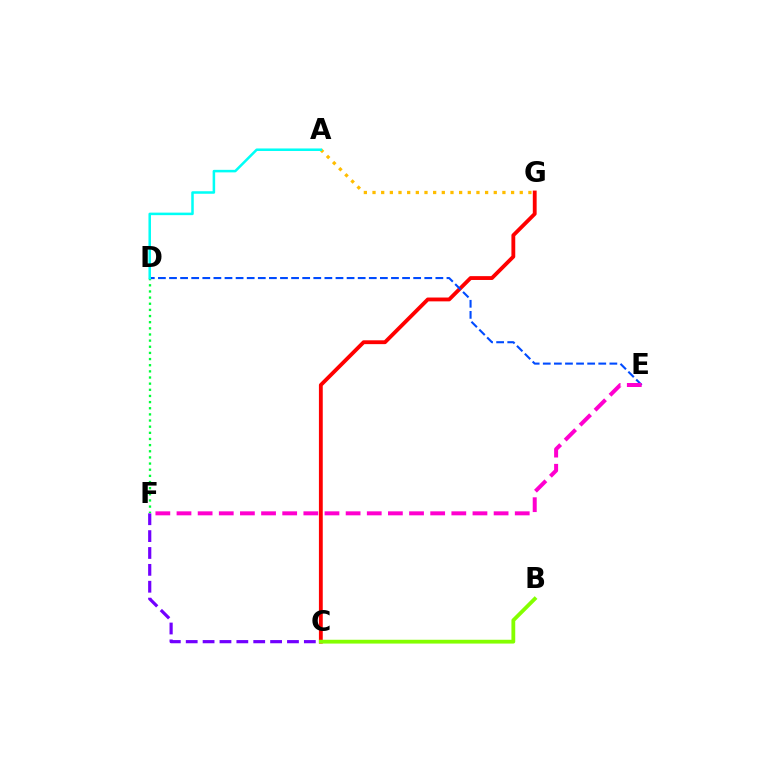{('A', 'G'): [{'color': '#ffbd00', 'line_style': 'dotted', 'thickness': 2.35}], ('D', 'F'): [{'color': '#00ff39', 'line_style': 'dotted', 'thickness': 1.67}], ('C', 'G'): [{'color': '#ff0000', 'line_style': 'solid', 'thickness': 2.76}], ('D', 'E'): [{'color': '#004bff', 'line_style': 'dashed', 'thickness': 1.51}], ('E', 'F'): [{'color': '#ff00cf', 'line_style': 'dashed', 'thickness': 2.87}], ('B', 'C'): [{'color': '#84ff00', 'line_style': 'solid', 'thickness': 2.74}], ('A', 'D'): [{'color': '#00fff6', 'line_style': 'solid', 'thickness': 1.82}], ('C', 'F'): [{'color': '#7200ff', 'line_style': 'dashed', 'thickness': 2.29}]}